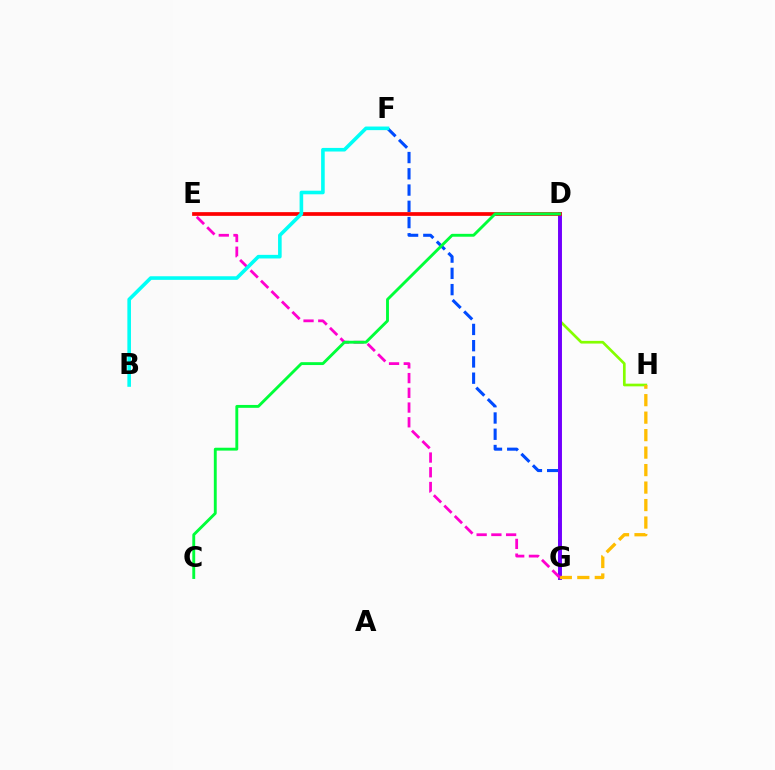{('F', 'G'): [{'color': '#004bff', 'line_style': 'dashed', 'thickness': 2.21}], ('D', 'H'): [{'color': '#84ff00', 'line_style': 'solid', 'thickness': 1.93}], ('D', 'G'): [{'color': '#7200ff', 'line_style': 'solid', 'thickness': 2.83}], ('D', 'E'): [{'color': '#ff0000', 'line_style': 'solid', 'thickness': 2.68}], ('G', 'H'): [{'color': '#ffbd00', 'line_style': 'dashed', 'thickness': 2.38}], ('E', 'G'): [{'color': '#ff00cf', 'line_style': 'dashed', 'thickness': 2.0}], ('C', 'D'): [{'color': '#00ff39', 'line_style': 'solid', 'thickness': 2.07}], ('B', 'F'): [{'color': '#00fff6', 'line_style': 'solid', 'thickness': 2.6}]}